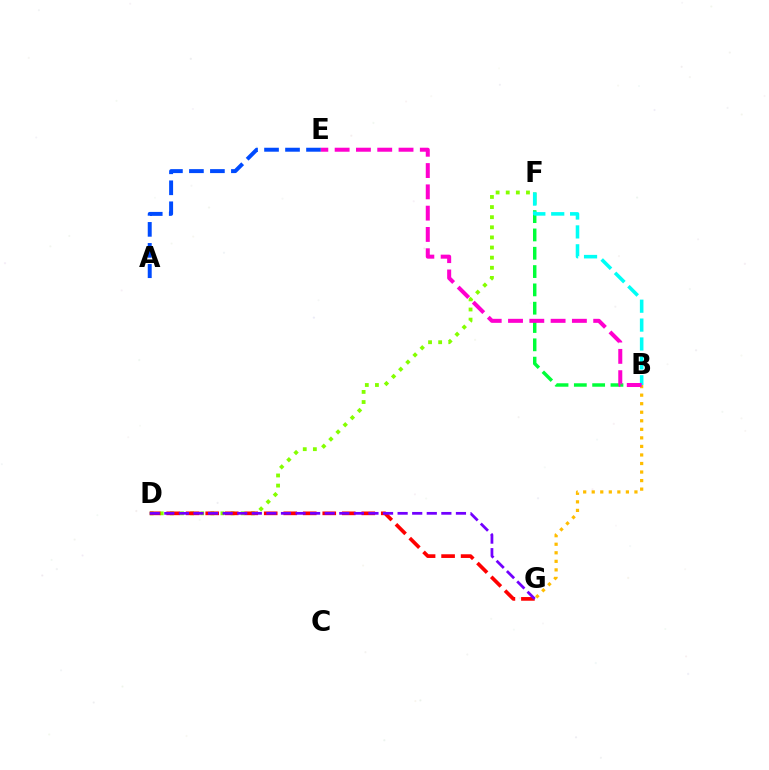{('A', 'E'): [{'color': '#004bff', 'line_style': 'dashed', 'thickness': 2.85}], ('B', 'F'): [{'color': '#00ff39', 'line_style': 'dashed', 'thickness': 2.49}, {'color': '#00fff6', 'line_style': 'dashed', 'thickness': 2.57}], ('D', 'F'): [{'color': '#84ff00', 'line_style': 'dotted', 'thickness': 2.75}], ('B', 'G'): [{'color': '#ffbd00', 'line_style': 'dotted', 'thickness': 2.32}], ('D', 'G'): [{'color': '#ff0000', 'line_style': 'dashed', 'thickness': 2.65}, {'color': '#7200ff', 'line_style': 'dashed', 'thickness': 1.98}], ('B', 'E'): [{'color': '#ff00cf', 'line_style': 'dashed', 'thickness': 2.89}]}